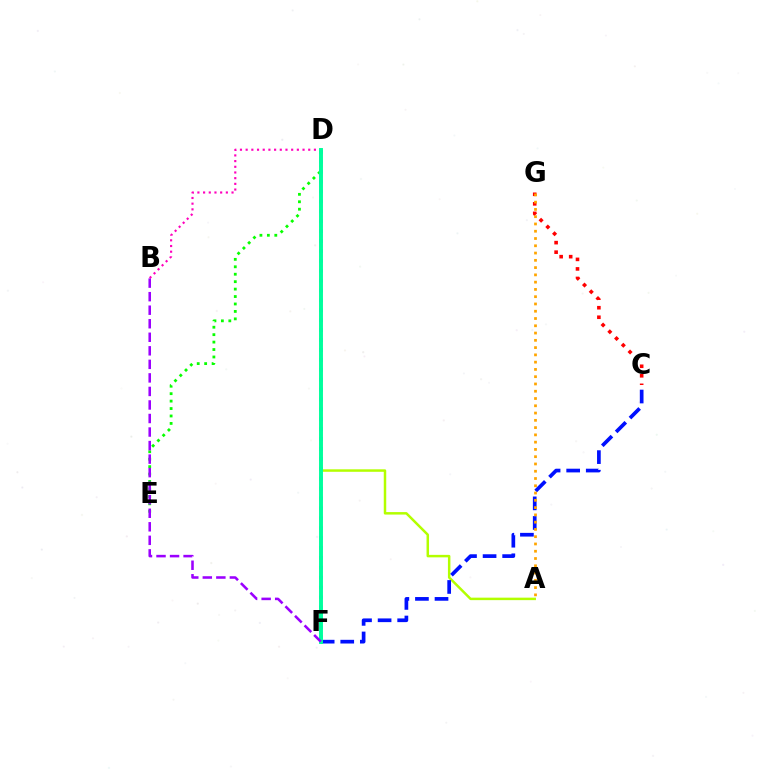{('A', 'D'): [{'color': '#b3ff00', 'line_style': 'solid', 'thickness': 1.79}], ('C', 'F'): [{'color': '#0010ff', 'line_style': 'dashed', 'thickness': 2.66}], ('B', 'D'): [{'color': '#ff00bd', 'line_style': 'dotted', 'thickness': 1.55}], ('D', 'F'): [{'color': '#00b5ff', 'line_style': 'dotted', 'thickness': 2.69}, {'color': '#00ff9d', 'line_style': 'solid', 'thickness': 2.82}], ('C', 'G'): [{'color': '#ff0000', 'line_style': 'dotted', 'thickness': 2.59}], ('D', 'E'): [{'color': '#08ff00', 'line_style': 'dotted', 'thickness': 2.02}], ('A', 'G'): [{'color': '#ffa500', 'line_style': 'dotted', 'thickness': 1.98}], ('B', 'F'): [{'color': '#9b00ff', 'line_style': 'dashed', 'thickness': 1.84}]}